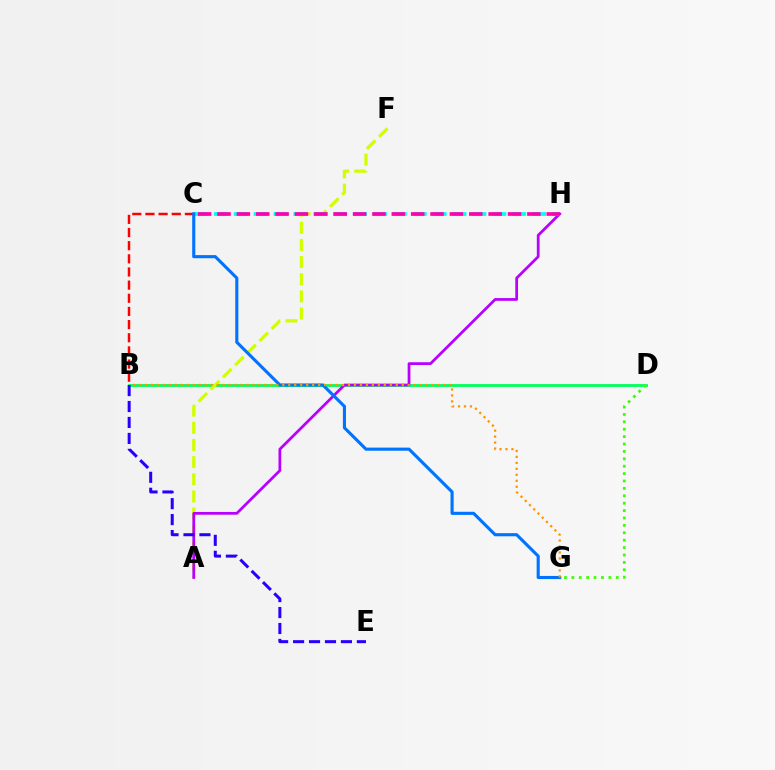{('B', 'D'): [{'color': '#00ff5c', 'line_style': 'solid', 'thickness': 2.03}], ('A', 'F'): [{'color': '#d1ff00', 'line_style': 'dashed', 'thickness': 2.33}], ('A', 'H'): [{'color': '#b900ff', 'line_style': 'solid', 'thickness': 1.98}], ('B', 'C'): [{'color': '#ff0000', 'line_style': 'dashed', 'thickness': 1.79}], ('B', 'E'): [{'color': '#2500ff', 'line_style': 'dashed', 'thickness': 2.17}], ('C', 'H'): [{'color': '#00fff6', 'line_style': 'dashed', 'thickness': 2.7}, {'color': '#ff00ac', 'line_style': 'dashed', 'thickness': 2.63}], ('C', 'G'): [{'color': '#0074ff', 'line_style': 'solid', 'thickness': 2.24}], ('B', 'G'): [{'color': '#ff9400', 'line_style': 'dotted', 'thickness': 1.62}], ('D', 'G'): [{'color': '#3dff00', 'line_style': 'dotted', 'thickness': 2.01}]}